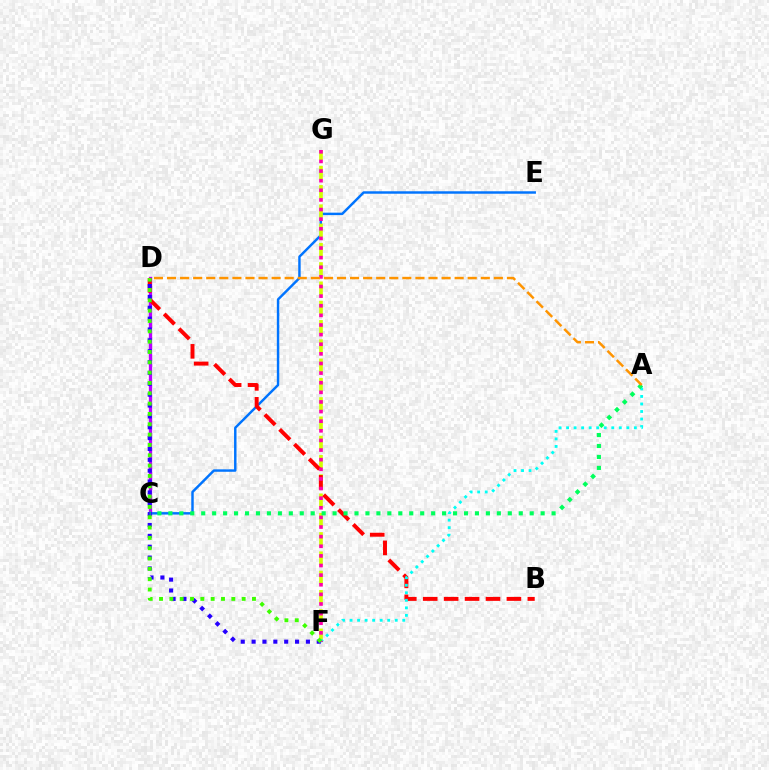{('C', 'D'): [{'color': '#b900ff', 'line_style': 'solid', 'thickness': 2.39}], ('C', 'E'): [{'color': '#0074ff', 'line_style': 'solid', 'thickness': 1.76}], ('F', 'G'): [{'color': '#d1ff00', 'line_style': 'dashed', 'thickness': 2.62}, {'color': '#ff00ac', 'line_style': 'dotted', 'thickness': 2.61}], ('B', 'D'): [{'color': '#ff0000', 'line_style': 'dashed', 'thickness': 2.84}], ('A', 'F'): [{'color': '#00fff6', 'line_style': 'dotted', 'thickness': 2.05}], ('D', 'F'): [{'color': '#2500ff', 'line_style': 'dotted', 'thickness': 2.95}, {'color': '#3dff00', 'line_style': 'dotted', 'thickness': 2.81}], ('A', 'C'): [{'color': '#00ff5c', 'line_style': 'dotted', 'thickness': 2.97}], ('A', 'D'): [{'color': '#ff9400', 'line_style': 'dashed', 'thickness': 1.78}]}